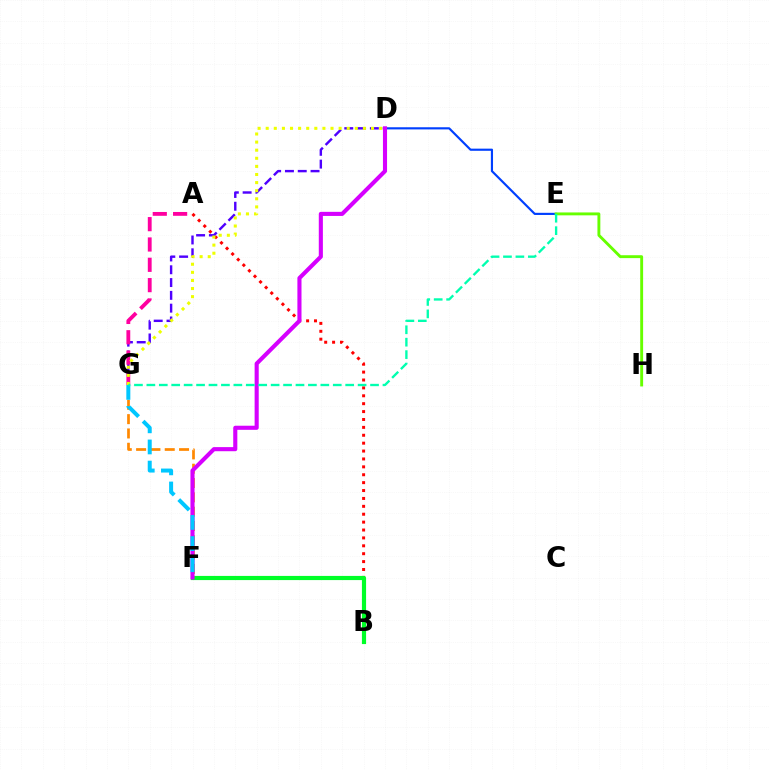{('F', 'G'): [{'color': '#ff8800', 'line_style': 'dashed', 'thickness': 1.95}, {'color': '#00c7ff', 'line_style': 'dashed', 'thickness': 2.87}], ('A', 'B'): [{'color': '#ff0000', 'line_style': 'dotted', 'thickness': 2.15}], ('B', 'F'): [{'color': '#00ff27', 'line_style': 'solid', 'thickness': 3.0}], ('D', 'G'): [{'color': '#4f00ff', 'line_style': 'dashed', 'thickness': 1.74}, {'color': '#eeff00', 'line_style': 'dotted', 'thickness': 2.2}], ('A', 'G'): [{'color': '#ff00a0', 'line_style': 'dashed', 'thickness': 2.76}], ('D', 'E'): [{'color': '#003fff', 'line_style': 'solid', 'thickness': 1.55}], ('E', 'H'): [{'color': '#66ff00', 'line_style': 'solid', 'thickness': 2.08}], ('D', 'F'): [{'color': '#d600ff', 'line_style': 'solid', 'thickness': 2.95}], ('E', 'G'): [{'color': '#00ffaf', 'line_style': 'dashed', 'thickness': 1.69}]}